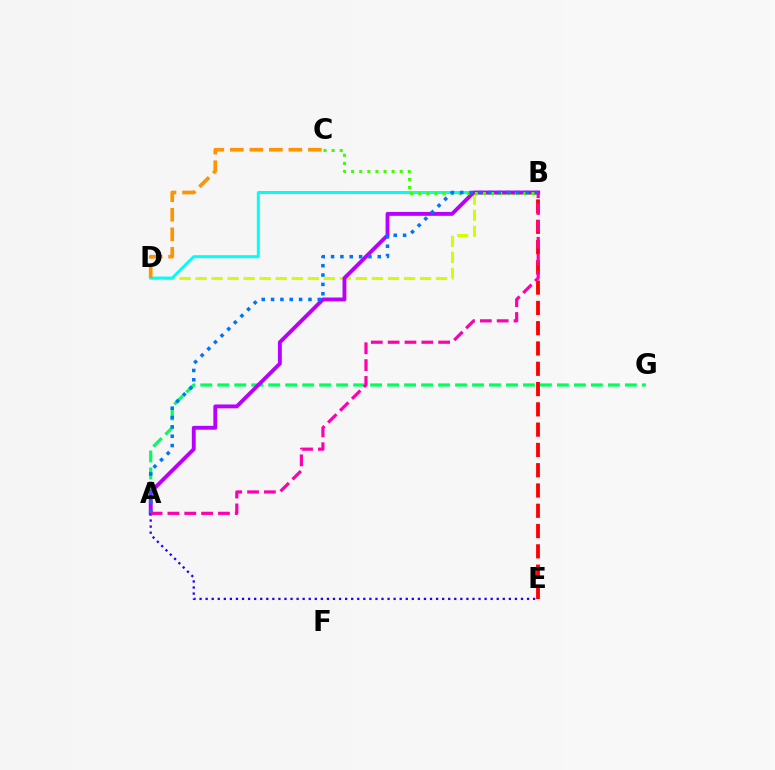{('B', 'D'): [{'color': '#d1ff00', 'line_style': 'dashed', 'thickness': 2.18}, {'color': '#00fff6', 'line_style': 'solid', 'thickness': 2.15}], ('A', 'G'): [{'color': '#00ff5c', 'line_style': 'dashed', 'thickness': 2.31}], ('B', 'E'): [{'color': '#ff0000', 'line_style': 'dashed', 'thickness': 2.76}], ('A', 'B'): [{'color': '#b900ff', 'line_style': 'solid', 'thickness': 2.79}, {'color': '#0074ff', 'line_style': 'dotted', 'thickness': 2.54}, {'color': '#ff00ac', 'line_style': 'dashed', 'thickness': 2.29}], ('B', 'C'): [{'color': '#3dff00', 'line_style': 'dotted', 'thickness': 2.2}], ('C', 'D'): [{'color': '#ff9400', 'line_style': 'dashed', 'thickness': 2.65}], ('A', 'E'): [{'color': '#2500ff', 'line_style': 'dotted', 'thickness': 1.65}]}